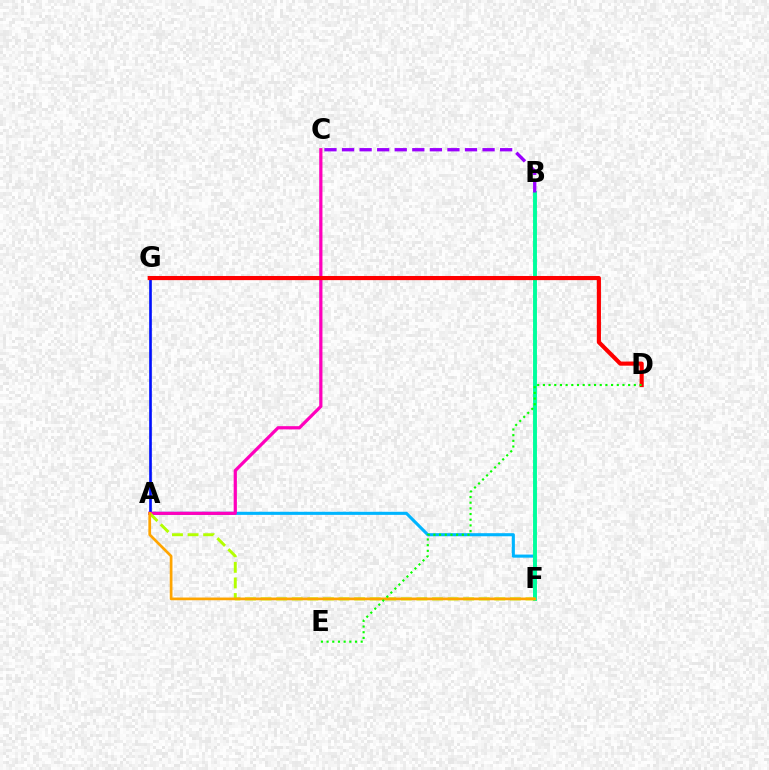{('A', 'F'): [{'color': '#00b5ff', 'line_style': 'solid', 'thickness': 2.22}, {'color': '#b3ff00', 'line_style': 'dashed', 'thickness': 2.12}, {'color': '#ffa500', 'line_style': 'solid', 'thickness': 1.96}], ('A', 'G'): [{'color': '#0010ff', 'line_style': 'solid', 'thickness': 1.91}], ('A', 'C'): [{'color': '#ff00bd', 'line_style': 'solid', 'thickness': 2.32}], ('B', 'F'): [{'color': '#00ff9d', 'line_style': 'solid', 'thickness': 2.81}], ('B', 'C'): [{'color': '#9b00ff', 'line_style': 'dashed', 'thickness': 2.39}], ('D', 'G'): [{'color': '#ff0000', 'line_style': 'solid', 'thickness': 2.98}], ('D', 'E'): [{'color': '#08ff00', 'line_style': 'dotted', 'thickness': 1.54}]}